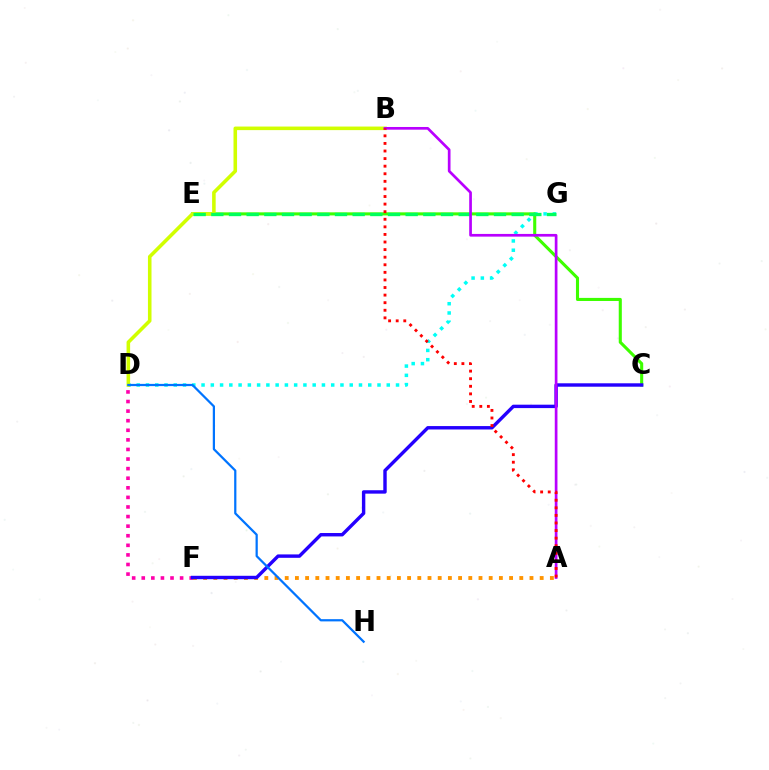{('D', 'F'): [{'color': '#ff00ac', 'line_style': 'dotted', 'thickness': 2.6}], ('D', 'G'): [{'color': '#00fff6', 'line_style': 'dotted', 'thickness': 2.52}], ('A', 'F'): [{'color': '#ff9400', 'line_style': 'dotted', 'thickness': 2.77}], ('C', 'E'): [{'color': '#3dff00', 'line_style': 'solid', 'thickness': 2.22}], ('C', 'F'): [{'color': '#2500ff', 'line_style': 'solid', 'thickness': 2.46}], ('B', 'D'): [{'color': '#d1ff00', 'line_style': 'solid', 'thickness': 2.57}], ('E', 'G'): [{'color': '#00ff5c', 'line_style': 'dashed', 'thickness': 2.4}], ('A', 'B'): [{'color': '#b900ff', 'line_style': 'solid', 'thickness': 1.94}, {'color': '#ff0000', 'line_style': 'dotted', 'thickness': 2.06}], ('D', 'H'): [{'color': '#0074ff', 'line_style': 'solid', 'thickness': 1.61}]}